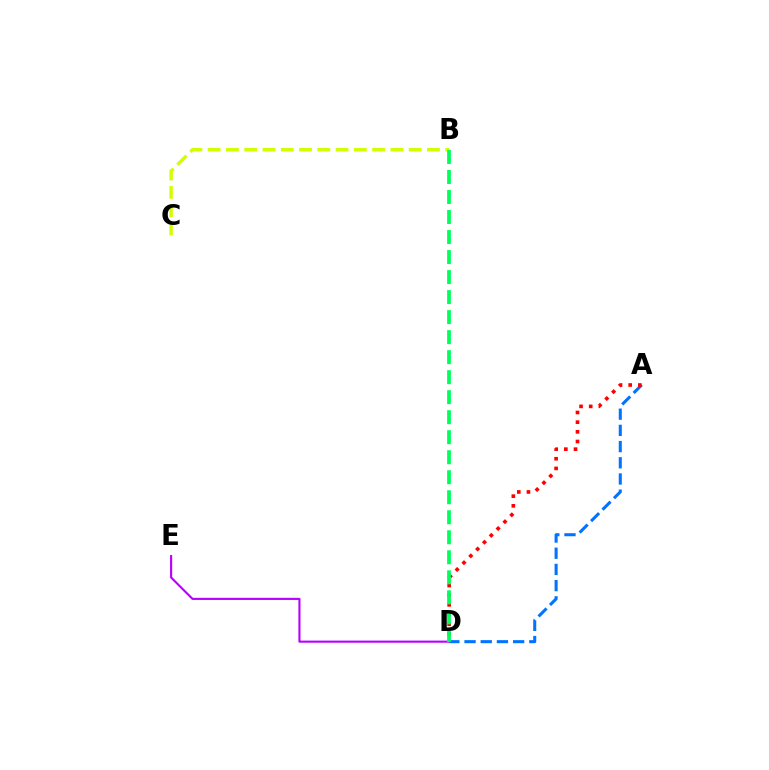{('D', 'E'): [{'color': '#b900ff', 'line_style': 'solid', 'thickness': 1.53}], ('B', 'C'): [{'color': '#d1ff00', 'line_style': 'dashed', 'thickness': 2.48}], ('A', 'D'): [{'color': '#0074ff', 'line_style': 'dashed', 'thickness': 2.2}, {'color': '#ff0000', 'line_style': 'dotted', 'thickness': 2.63}], ('B', 'D'): [{'color': '#00ff5c', 'line_style': 'dashed', 'thickness': 2.72}]}